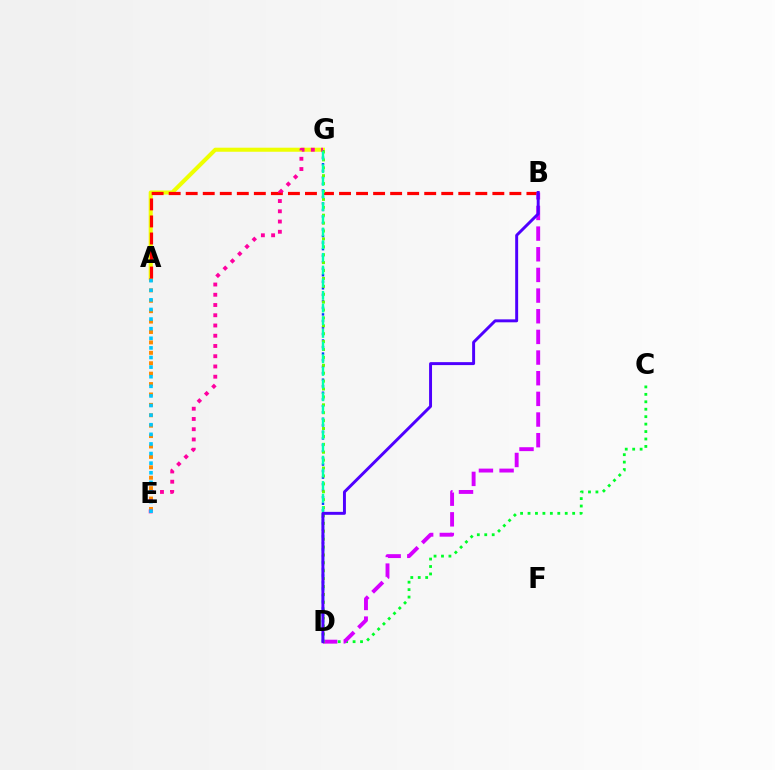{('A', 'G'): [{'color': '#eeff00', 'line_style': 'solid', 'thickness': 2.92}], ('D', 'G'): [{'color': '#003fff', 'line_style': 'dotted', 'thickness': 1.77}, {'color': '#66ff00', 'line_style': 'dotted', 'thickness': 2.15}, {'color': '#00ffaf', 'line_style': 'dashed', 'thickness': 1.72}], ('A', 'E'): [{'color': '#ff8800', 'line_style': 'dotted', 'thickness': 2.83}, {'color': '#00c7ff', 'line_style': 'dotted', 'thickness': 2.61}], ('C', 'D'): [{'color': '#00ff27', 'line_style': 'dotted', 'thickness': 2.02}], ('A', 'B'): [{'color': '#ff0000', 'line_style': 'dashed', 'thickness': 2.31}], ('E', 'G'): [{'color': '#ff00a0', 'line_style': 'dotted', 'thickness': 2.78}], ('B', 'D'): [{'color': '#d600ff', 'line_style': 'dashed', 'thickness': 2.81}, {'color': '#4f00ff', 'line_style': 'solid', 'thickness': 2.12}]}